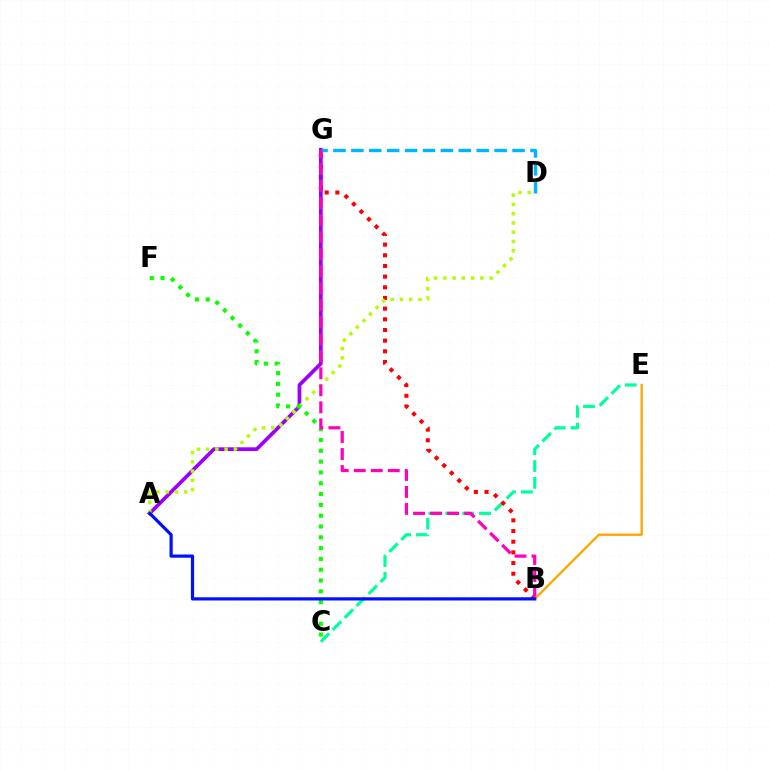{('C', 'E'): [{'color': '#00ff9d', 'line_style': 'dashed', 'thickness': 2.3}], ('B', 'G'): [{'color': '#ff0000', 'line_style': 'dotted', 'thickness': 2.9}, {'color': '#ff00bd', 'line_style': 'dashed', 'thickness': 2.31}], ('A', 'G'): [{'color': '#9b00ff', 'line_style': 'solid', 'thickness': 2.67}], ('A', 'D'): [{'color': '#b3ff00', 'line_style': 'dotted', 'thickness': 2.51}], ('D', 'G'): [{'color': '#00b5ff', 'line_style': 'dashed', 'thickness': 2.43}], ('C', 'F'): [{'color': '#08ff00', 'line_style': 'dotted', 'thickness': 2.94}], ('B', 'E'): [{'color': '#ffa500', 'line_style': 'solid', 'thickness': 1.67}], ('A', 'B'): [{'color': '#0010ff', 'line_style': 'solid', 'thickness': 2.31}]}